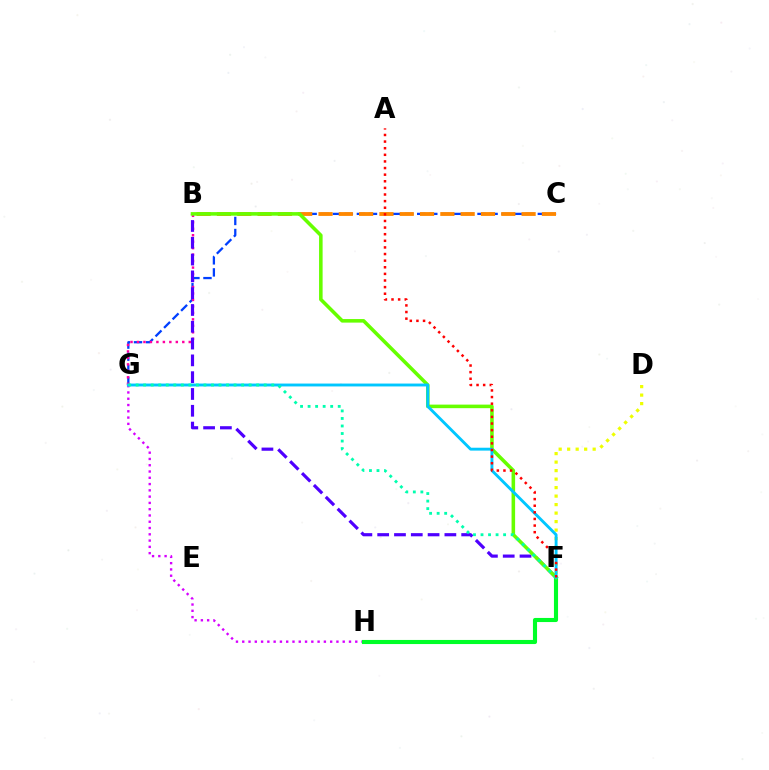{('G', 'H'): [{'color': '#d600ff', 'line_style': 'dotted', 'thickness': 1.71}], ('C', 'G'): [{'color': '#003fff', 'line_style': 'dashed', 'thickness': 1.64}], ('B', 'C'): [{'color': '#ff8800', 'line_style': 'dashed', 'thickness': 2.76}], ('F', 'H'): [{'color': '#00ff27', 'line_style': 'solid', 'thickness': 2.95}], ('B', 'G'): [{'color': '#ff00a0', 'line_style': 'dotted', 'thickness': 1.76}], ('D', 'F'): [{'color': '#eeff00', 'line_style': 'dotted', 'thickness': 2.31}], ('B', 'F'): [{'color': '#4f00ff', 'line_style': 'dashed', 'thickness': 2.28}, {'color': '#66ff00', 'line_style': 'solid', 'thickness': 2.56}], ('F', 'G'): [{'color': '#00c7ff', 'line_style': 'solid', 'thickness': 2.07}, {'color': '#00ffaf', 'line_style': 'dotted', 'thickness': 2.05}], ('A', 'F'): [{'color': '#ff0000', 'line_style': 'dotted', 'thickness': 1.8}]}